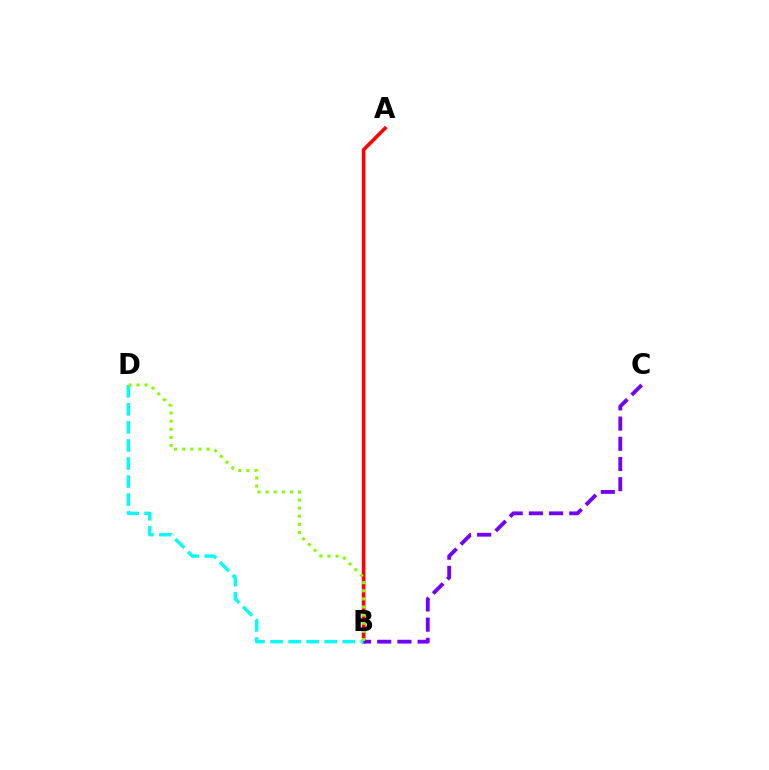{('A', 'B'): [{'color': '#ff0000', 'line_style': 'solid', 'thickness': 2.6}], ('B', 'D'): [{'color': '#00fff6', 'line_style': 'dashed', 'thickness': 2.45}, {'color': '#84ff00', 'line_style': 'dotted', 'thickness': 2.2}], ('B', 'C'): [{'color': '#7200ff', 'line_style': 'dashed', 'thickness': 2.74}]}